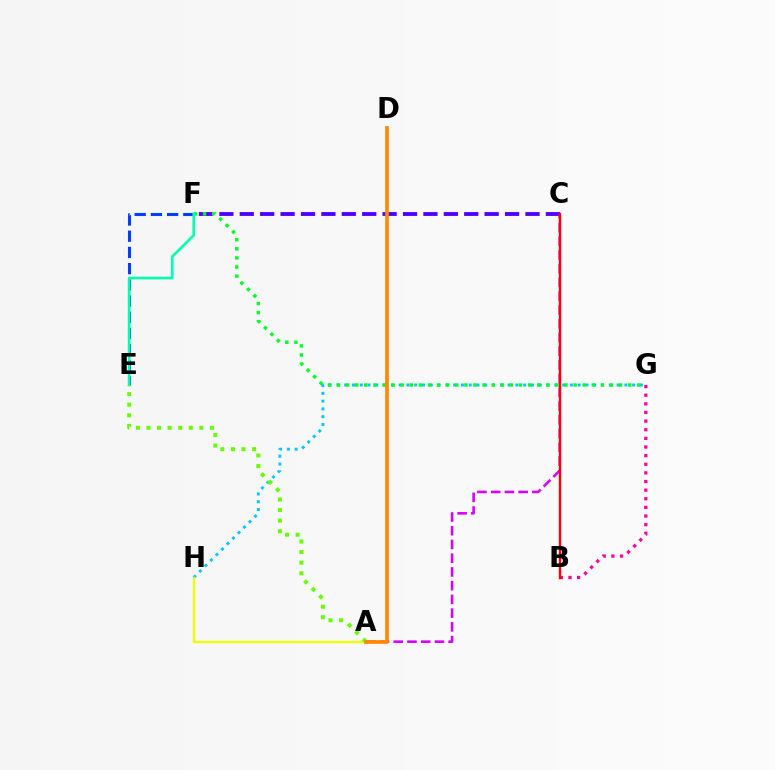{('G', 'H'): [{'color': '#00c7ff', 'line_style': 'dotted', 'thickness': 2.11}], ('C', 'F'): [{'color': '#4f00ff', 'line_style': 'dashed', 'thickness': 2.77}], ('F', 'G'): [{'color': '#00ff27', 'line_style': 'dotted', 'thickness': 2.47}], ('A', 'C'): [{'color': '#d600ff', 'line_style': 'dashed', 'thickness': 1.87}], ('E', 'F'): [{'color': '#003fff', 'line_style': 'dashed', 'thickness': 2.2}, {'color': '#00ffaf', 'line_style': 'solid', 'thickness': 1.91}], ('A', 'H'): [{'color': '#eeff00', 'line_style': 'solid', 'thickness': 1.68}], ('B', 'G'): [{'color': '#ff00a0', 'line_style': 'dotted', 'thickness': 2.34}], ('A', 'E'): [{'color': '#66ff00', 'line_style': 'dotted', 'thickness': 2.88}], ('B', 'C'): [{'color': '#ff0000', 'line_style': 'solid', 'thickness': 1.72}], ('A', 'D'): [{'color': '#ff8800', 'line_style': 'solid', 'thickness': 2.64}]}